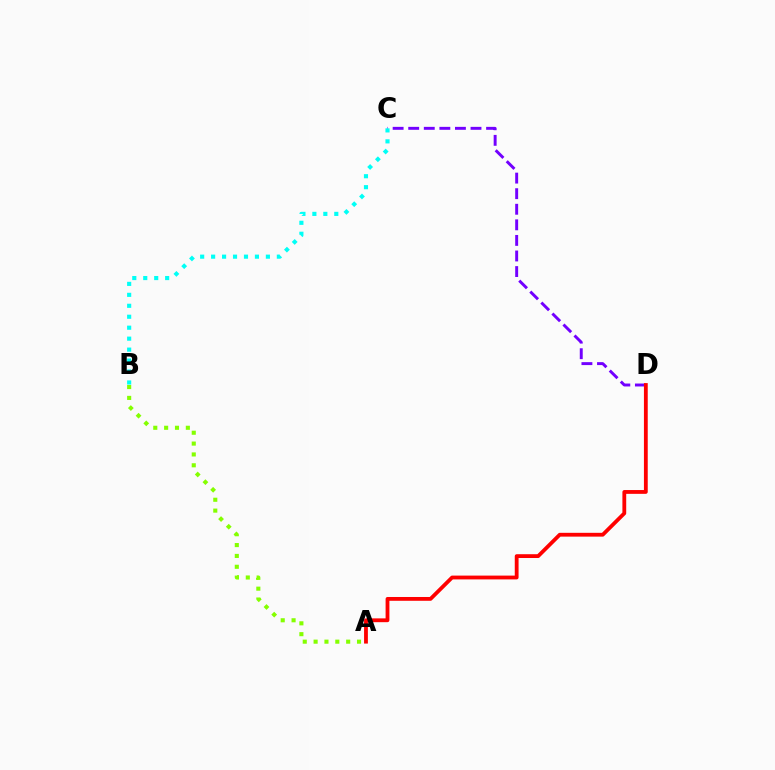{('C', 'D'): [{'color': '#7200ff', 'line_style': 'dashed', 'thickness': 2.12}], ('A', 'B'): [{'color': '#84ff00', 'line_style': 'dotted', 'thickness': 2.95}], ('A', 'D'): [{'color': '#ff0000', 'line_style': 'solid', 'thickness': 2.74}], ('B', 'C'): [{'color': '#00fff6', 'line_style': 'dotted', 'thickness': 2.98}]}